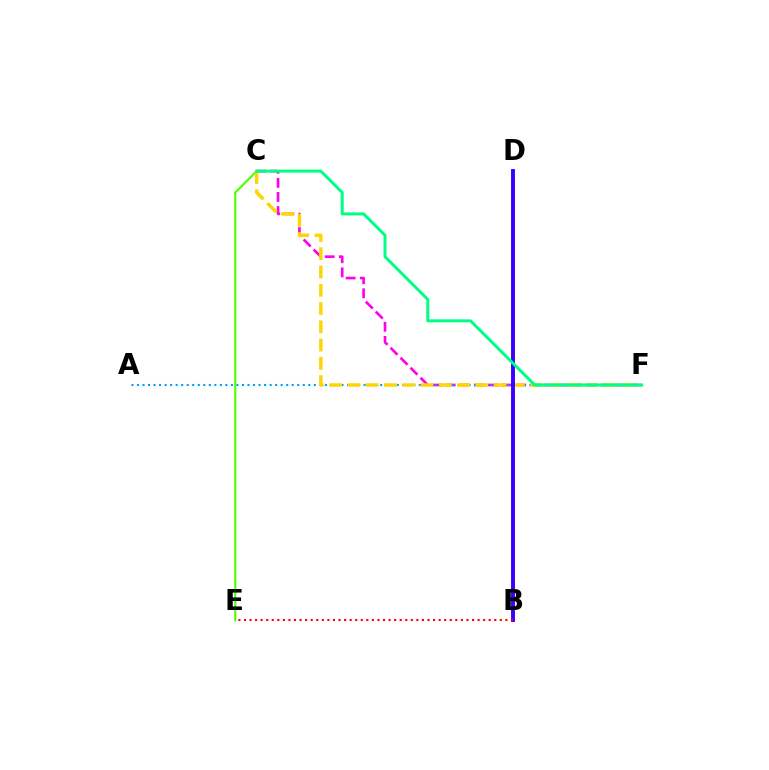{('C', 'E'): [{'color': '#4fff00', 'line_style': 'solid', 'thickness': 1.55}], ('C', 'F'): [{'color': '#ff00ed', 'line_style': 'dashed', 'thickness': 1.92}, {'color': '#ffd500', 'line_style': 'dashed', 'thickness': 2.48}, {'color': '#00ff86', 'line_style': 'solid', 'thickness': 2.15}], ('A', 'F'): [{'color': '#009eff', 'line_style': 'dotted', 'thickness': 1.5}], ('B', 'D'): [{'color': '#3700ff', 'line_style': 'solid', 'thickness': 2.81}], ('B', 'E'): [{'color': '#ff0000', 'line_style': 'dotted', 'thickness': 1.51}]}